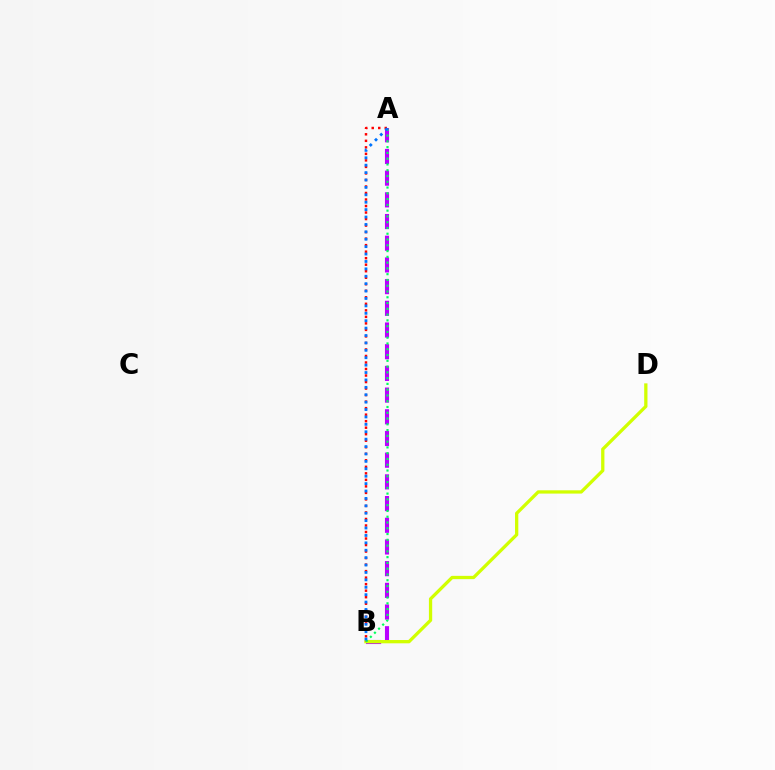{('A', 'B'): [{'color': '#b900ff', 'line_style': 'dashed', 'thickness': 2.95}, {'color': '#ff0000', 'line_style': 'dotted', 'thickness': 1.77}, {'color': '#00ff5c', 'line_style': 'dotted', 'thickness': 1.57}, {'color': '#0074ff', 'line_style': 'dotted', 'thickness': 2.01}], ('B', 'D'): [{'color': '#d1ff00', 'line_style': 'solid', 'thickness': 2.36}]}